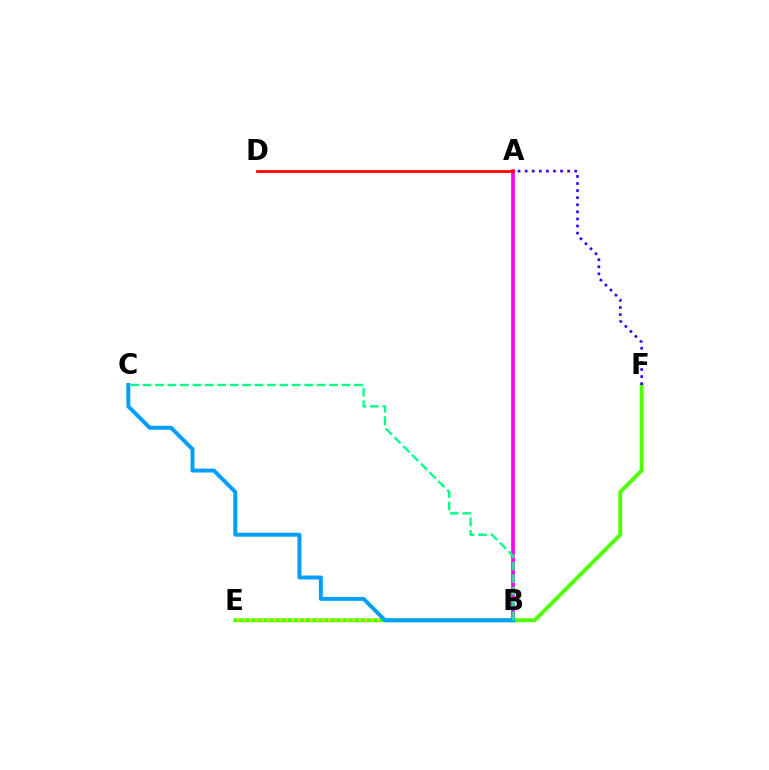{('E', 'F'): [{'color': '#4fff00', 'line_style': 'solid', 'thickness': 2.81}], ('A', 'F'): [{'color': '#3700ff', 'line_style': 'dotted', 'thickness': 1.93}], ('B', 'E'): [{'color': '#ffd500', 'line_style': 'dotted', 'thickness': 1.65}], ('A', 'B'): [{'color': '#ff00ed', 'line_style': 'solid', 'thickness': 2.66}], ('A', 'D'): [{'color': '#ff0000', 'line_style': 'solid', 'thickness': 1.98}], ('B', 'C'): [{'color': '#009eff', 'line_style': 'solid', 'thickness': 2.84}, {'color': '#00ff86', 'line_style': 'dashed', 'thickness': 1.69}]}